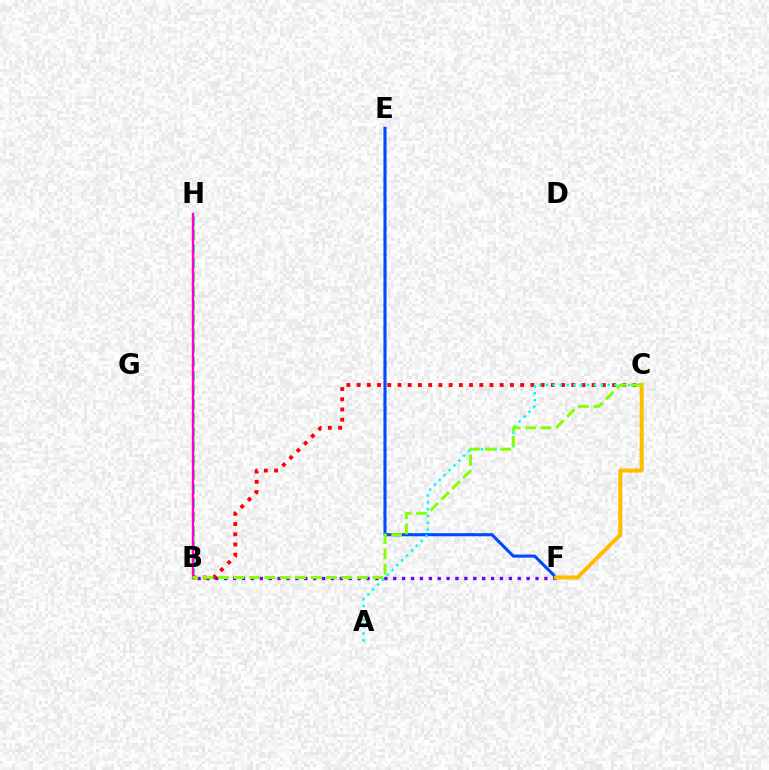{('B', 'F'): [{'color': '#7200ff', 'line_style': 'dotted', 'thickness': 2.42}], ('B', 'H'): [{'color': '#00ff39', 'line_style': 'dashed', 'thickness': 1.92}, {'color': '#ff00cf', 'line_style': 'solid', 'thickness': 1.74}], ('B', 'C'): [{'color': '#ff0000', 'line_style': 'dotted', 'thickness': 2.78}, {'color': '#84ff00', 'line_style': 'dashed', 'thickness': 2.09}], ('E', 'F'): [{'color': '#004bff', 'line_style': 'solid', 'thickness': 2.24}], ('A', 'C'): [{'color': '#00fff6', 'line_style': 'dotted', 'thickness': 1.86}], ('C', 'F'): [{'color': '#ffbd00', 'line_style': 'solid', 'thickness': 2.9}]}